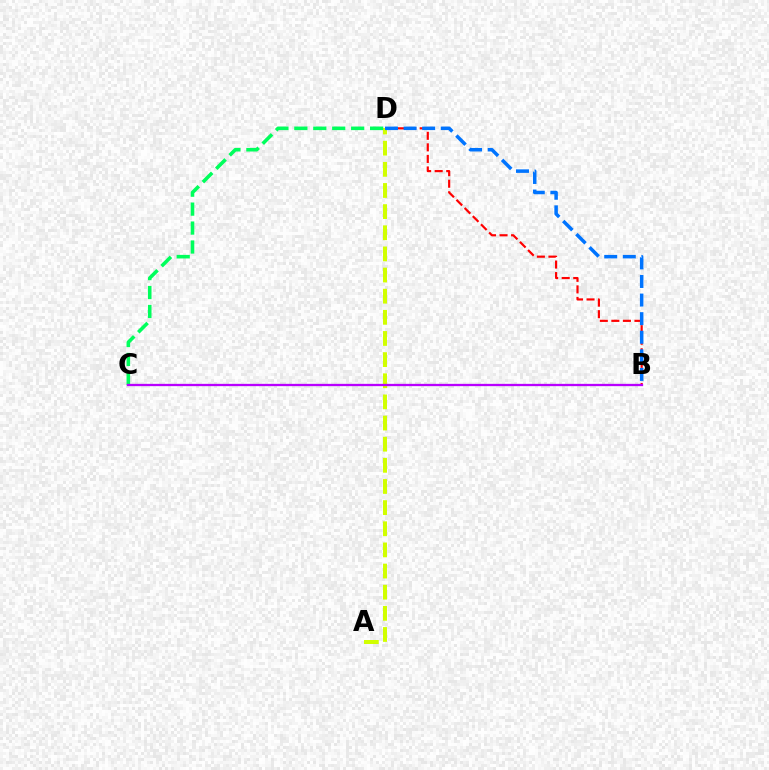{('B', 'D'): [{'color': '#ff0000', 'line_style': 'dashed', 'thickness': 1.57}, {'color': '#0074ff', 'line_style': 'dashed', 'thickness': 2.53}], ('A', 'D'): [{'color': '#d1ff00', 'line_style': 'dashed', 'thickness': 2.87}], ('C', 'D'): [{'color': '#00ff5c', 'line_style': 'dashed', 'thickness': 2.57}], ('B', 'C'): [{'color': '#b900ff', 'line_style': 'solid', 'thickness': 1.65}]}